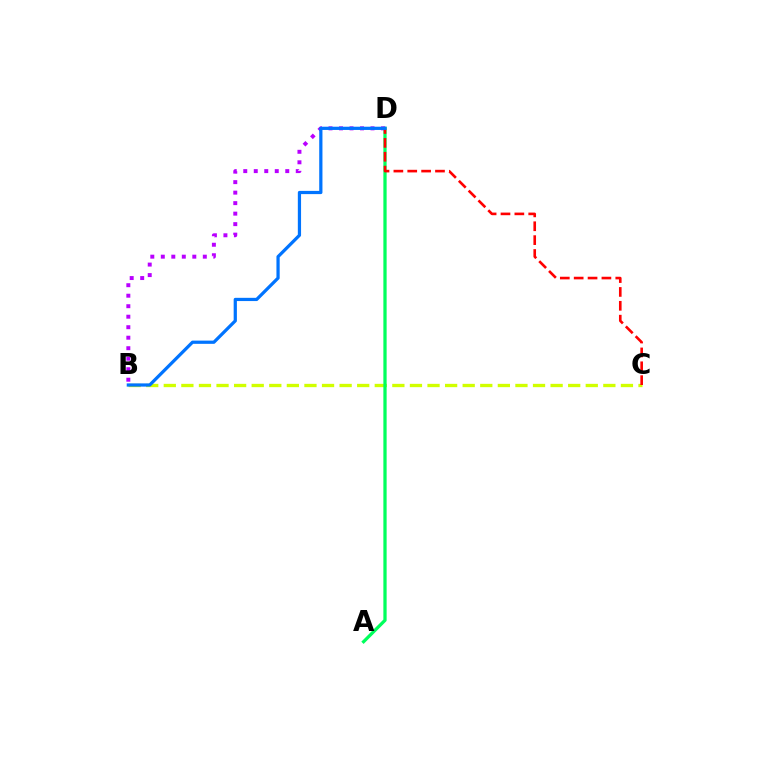{('B', 'C'): [{'color': '#d1ff00', 'line_style': 'dashed', 'thickness': 2.39}], ('A', 'D'): [{'color': '#00ff5c', 'line_style': 'solid', 'thickness': 2.35}], ('B', 'D'): [{'color': '#b900ff', 'line_style': 'dotted', 'thickness': 2.85}, {'color': '#0074ff', 'line_style': 'solid', 'thickness': 2.33}], ('C', 'D'): [{'color': '#ff0000', 'line_style': 'dashed', 'thickness': 1.88}]}